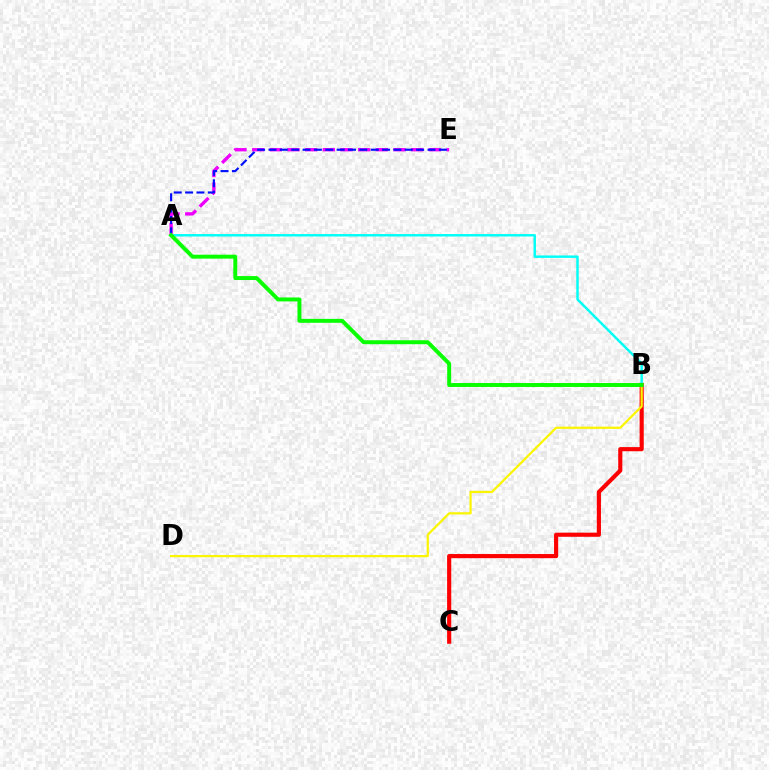{('A', 'B'): [{'color': '#00fff6', 'line_style': 'solid', 'thickness': 1.76}, {'color': '#08ff00', 'line_style': 'solid', 'thickness': 2.83}], ('B', 'C'): [{'color': '#ff0000', 'line_style': 'solid', 'thickness': 2.98}], ('A', 'E'): [{'color': '#ee00ff', 'line_style': 'dashed', 'thickness': 2.4}, {'color': '#0010ff', 'line_style': 'dashed', 'thickness': 1.54}], ('B', 'D'): [{'color': '#fcf500', 'line_style': 'solid', 'thickness': 1.6}]}